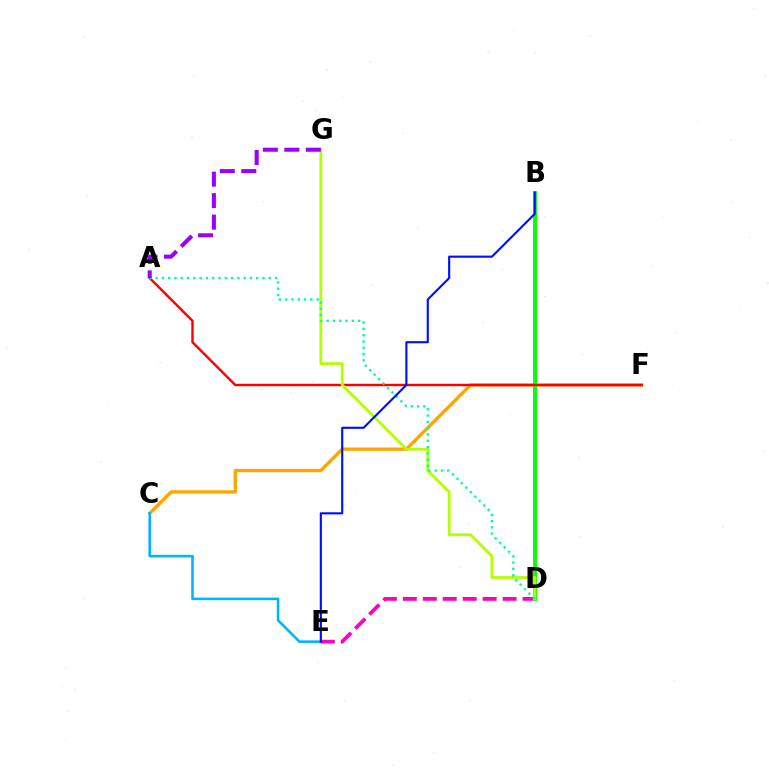{('C', 'F'): [{'color': '#ffa500', 'line_style': 'solid', 'thickness': 2.41}], ('C', 'E'): [{'color': '#00b5ff', 'line_style': 'solid', 'thickness': 1.86}], ('D', 'E'): [{'color': '#ff00bd', 'line_style': 'dashed', 'thickness': 2.71}], ('B', 'D'): [{'color': '#08ff00', 'line_style': 'solid', 'thickness': 2.81}], ('A', 'F'): [{'color': '#ff0000', 'line_style': 'solid', 'thickness': 1.75}], ('D', 'G'): [{'color': '#b3ff00', 'line_style': 'solid', 'thickness': 2.02}], ('A', 'D'): [{'color': '#00ff9d', 'line_style': 'dotted', 'thickness': 1.71}], ('A', 'G'): [{'color': '#9b00ff', 'line_style': 'dashed', 'thickness': 2.92}], ('B', 'E'): [{'color': '#0010ff', 'line_style': 'solid', 'thickness': 1.54}]}